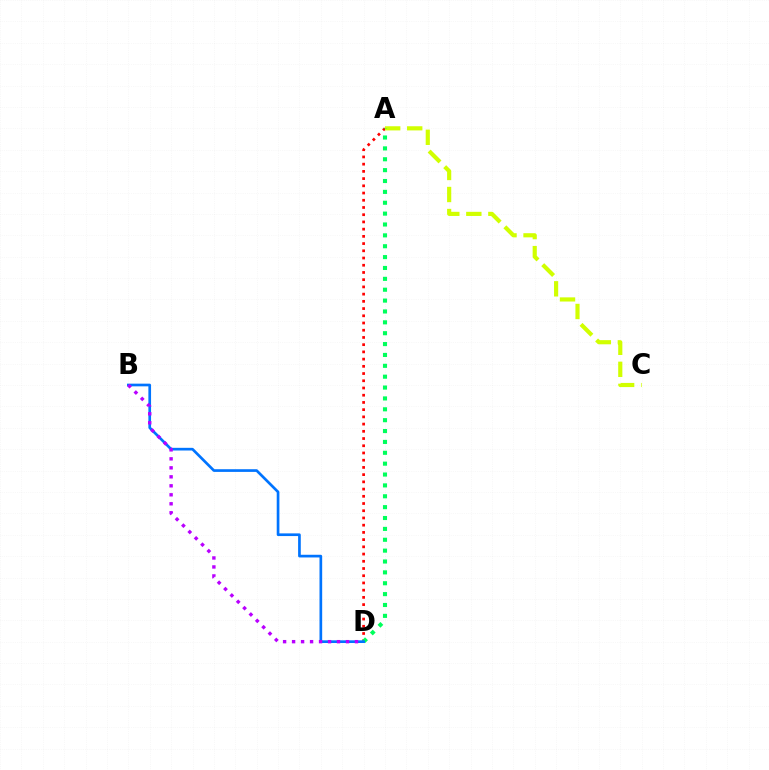{('A', 'D'): [{'color': '#ff0000', 'line_style': 'dotted', 'thickness': 1.96}, {'color': '#00ff5c', 'line_style': 'dotted', 'thickness': 2.95}], ('A', 'C'): [{'color': '#d1ff00', 'line_style': 'dashed', 'thickness': 2.99}], ('B', 'D'): [{'color': '#0074ff', 'line_style': 'solid', 'thickness': 1.93}, {'color': '#b900ff', 'line_style': 'dotted', 'thickness': 2.44}]}